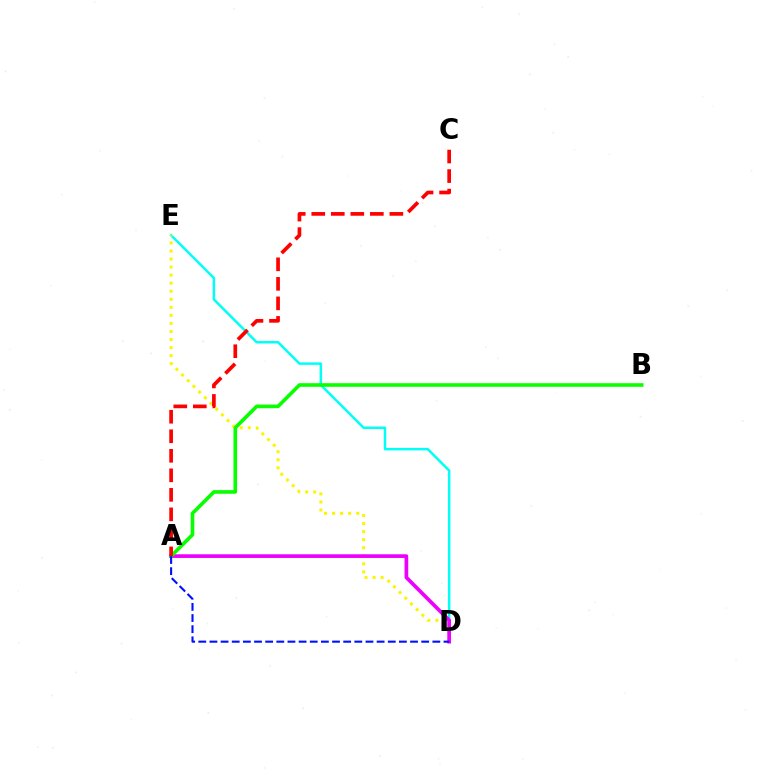{('D', 'E'): [{'color': '#00fff6', 'line_style': 'solid', 'thickness': 1.79}, {'color': '#fcf500', 'line_style': 'dotted', 'thickness': 2.19}], ('A', 'D'): [{'color': '#ee00ff', 'line_style': 'solid', 'thickness': 2.65}, {'color': '#0010ff', 'line_style': 'dashed', 'thickness': 1.51}], ('A', 'B'): [{'color': '#08ff00', 'line_style': 'solid', 'thickness': 2.61}], ('A', 'C'): [{'color': '#ff0000', 'line_style': 'dashed', 'thickness': 2.65}]}